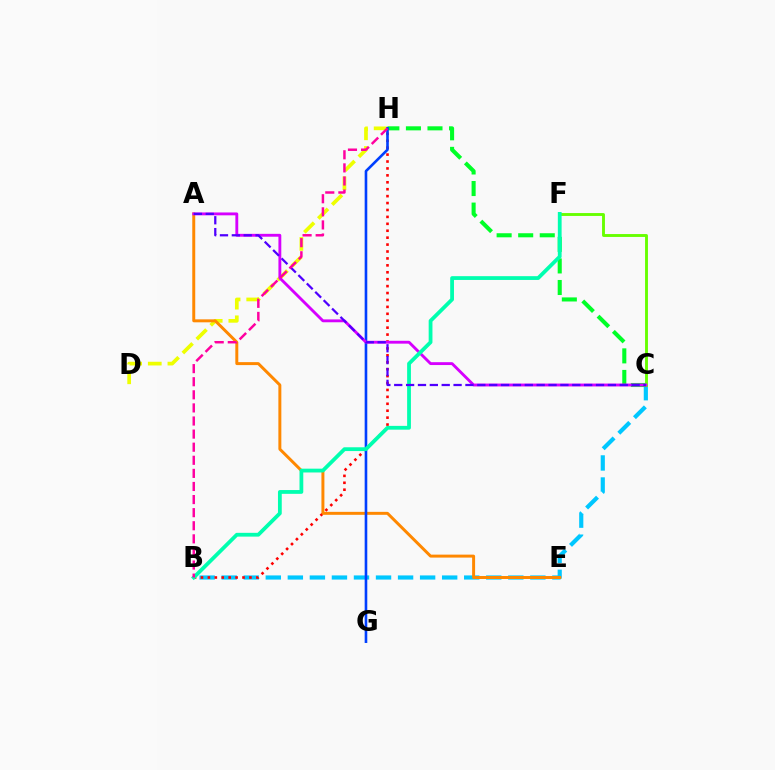{('D', 'H'): [{'color': '#eeff00', 'line_style': 'dashed', 'thickness': 2.67}], ('B', 'C'): [{'color': '#00c7ff', 'line_style': 'dashed', 'thickness': 2.99}], ('B', 'H'): [{'color': '#ff0000', 'line_style': 'dotted', 'thickness': 1.88}, {'color': '#ff00a0', 'line_style': 'dashed', 'thickness': 1.78}], ('A', 'E'): [{'color': '#ff8800', 'line_style': 'solid', 'thickness': 2.13}], ('C', 'F'): [{'color': '#66ff00', 'line_style': 'solid', 'thickness': 2.08}], ('C', 'H'): [{'color': '#00ff27', 'line_style': 'dashed', 'thickness': 2.93}], ('G', 'H'): [{'color': '#003fff', 'line_style': 'solid', 'thickness': 1.88}], ('A', 'C'): [{'color': '#d600ff', 'line_style': 'solid', 'thickness': 2.06}, {'color': '#4f00ff', 'line_style': 'dashed', 'thickness': 1.61}], ('B', 'F'): [{'color': '#00ffaf', 'line_style': 'solid', 'thickness': 2.73}]}